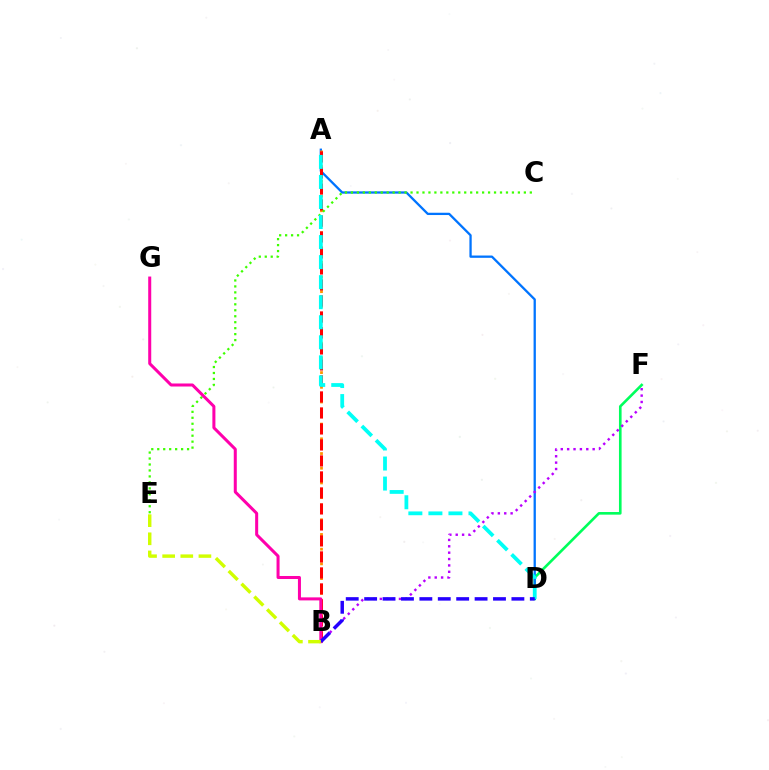{('D', 'F'): [{'color': '#00ff5c', 'line_style': 'solid', 'thickness': 1.89}], ('A', 'D'): [{'color': '#0074ff', 'line_style': 'solid', 'thickness': 1.65}, {'color': '#00fff6', 'line_style': 'dashed', 'thickness': 2.72}], ('A', 'B'): [{'color': '#ff9400', 'line_style': 'dotted', 'thickness': 2.0}, {'color': '#ff0000', 'line_style': 'dashed', 'thickness': 2.17}], ('B', 'F'): [{'color': '#b900ff', 'line_style': 'dotted', 'thickness': 1.73}], ('C', 'E'): [{'color': '#3dff00', 'line_style': 'dotted', 'thickness': 1.62}], ('B', 'G'): [{'color': '#ff00ac', 'line_style': 'solid', 'thickness': 2.18}], ('B', 'D'): [{'color': '#2500ff', 'line_style': 'dashed', 'thickness': 2.5}], ('B', 'E'): [{'color': '#d1ff00', 'line_style': 'dashed', 'thickness': 2.46}]}